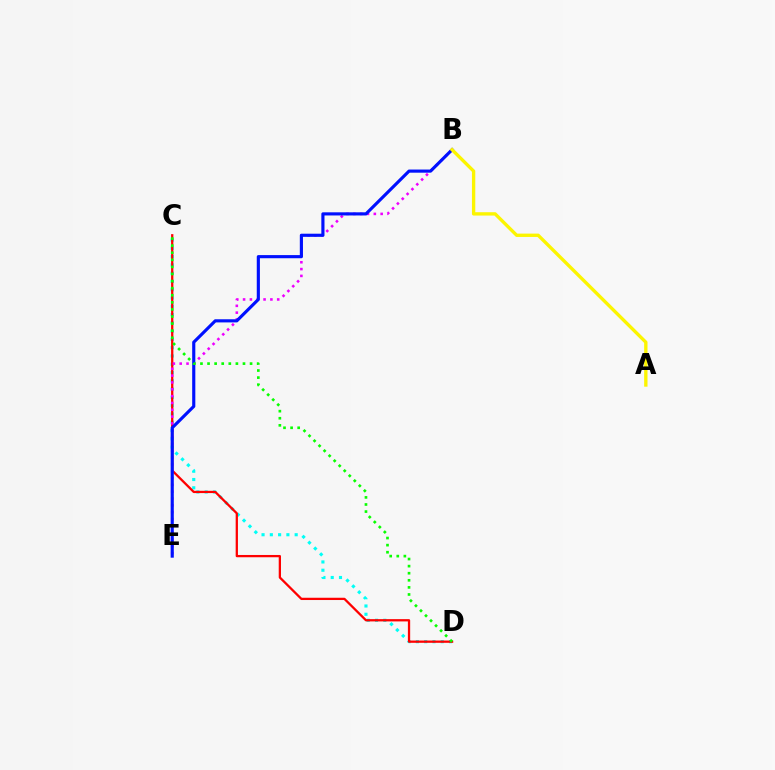{('C', 'D'): [{'color': '#00fff6', 'line_style': 'dotted', 'thickness': 2.25}, {'color': '#ff0000', 'line_style': 'solid', 'thickness': 1.64}, {'color': '#08ff00', 'line_style': 'dotted', 'thickness': 1.93}], ('B', 'E'): [{'color': '#ee00ff', 'line_style': 'dotted', 'thickness': 1.86}, {'color': '#0010ff', 'line_style': 'solid', 'thickness': 2.26}], ('A', 'B'): [{'color': '#fcf500', 'line_style': 'solid', 'thickness': 2.41}]}